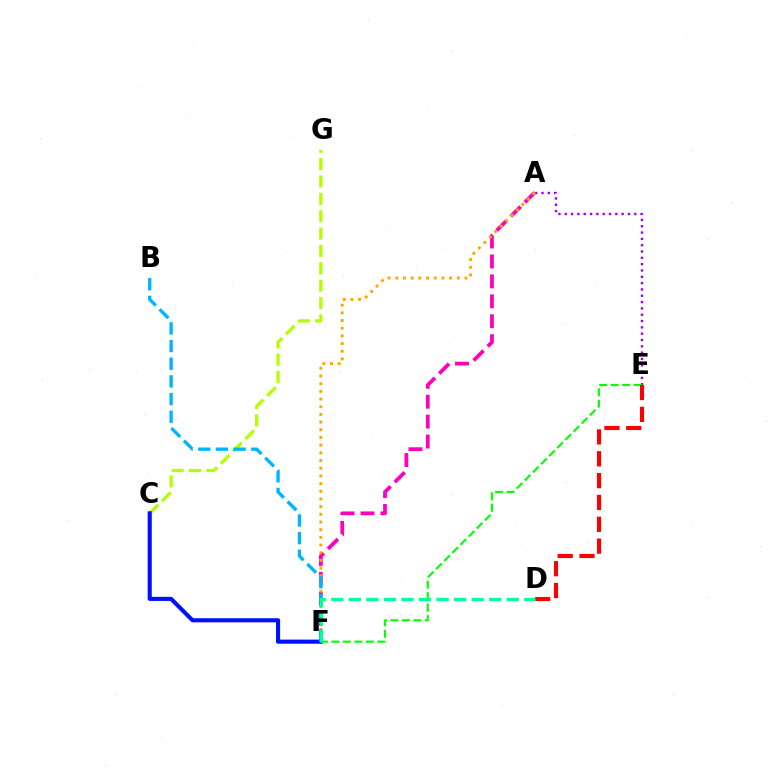{('C', 'G'): [{'color': '#b3ff00', 'line_style': 'dashed', 'thickness': 2.36}], ('A', 'E'): [{'color': '#9b00ff', 'line_style': 'dotted', 'thickness': 1.72}], ('C', 'F'): [{'color': '#0010ff', 'line_style': 'solid', 'thickness': 2.96}], ('A', 'F'): [{'color': '#ff00bd', 'line_style': 'dashed', 'thickness': 2.71}, {'color': '#ffa500', 'line_style': 'dotted', 'thickness': 2.09}], ('E', 'F'): [{'color': '#08ff00', 'line_style': 'dashed', 'thickness': 1.56}], ('B', 'F'): [{'color': '#00b5ff', 'line_style': 'dashed', 'thickness': 2.4}], ('D', 'E'): [{'color': '#ff0000', 'line_style': 'dashed', 'thickness': 2.97}], ('D', 'F'): [{'color': '#00ff9d', 'line_style': 'dashed', 'thickness': 2.38}]}